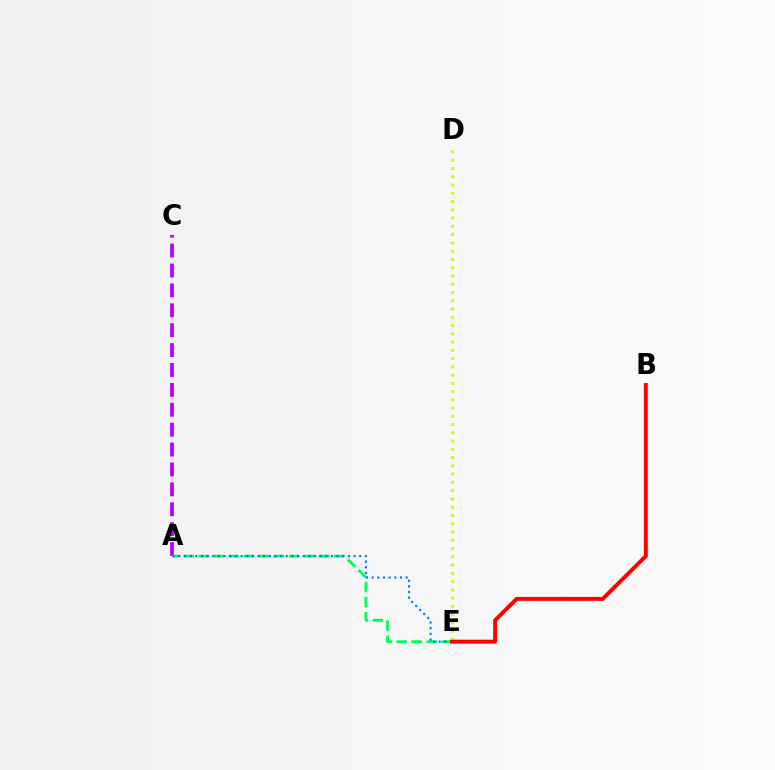{('D', 'E'): [{'color': '#d1ff00', 'line_style': 'dotted', 'thickness': 2.24}], ('A', 'C'): [{'color': '#b900ff', 'line_style': 'dashed', 'thickness': 2.7}], ('A', 'E'): [{'color': '#00ff5c', 'line_style': 'dashed', 'thickness': 2.04}, {'color': '#0074ff', 'line_style': 'dotted', 'thickness': 1.53}], ('B', 'E'): [{'color': '#ff0000', 'line_style': 'solid', 'thickness': 2.85}]}